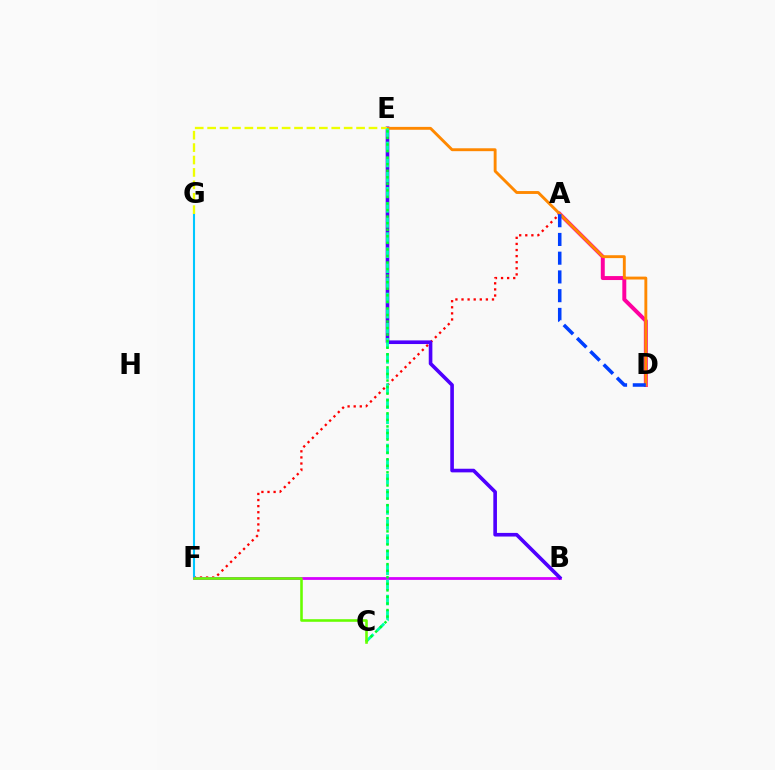{('A', 'F'): [{'color': '#ff0000', 'line_style': 'dotted', 'thickness': 1.66}], ('F', 'G'): [{'color': '#00c7ff', 'line_style': 'solid', 'thickness': 1.5}], ('B', 'F'): [{'color': '#d600ff', 'line_style': 'solid', 'thickness': 2.0}], ('B', 'E'): [{'color': '#4f00ff', 'line_style': 'solid', 'thickness': 2.61}], ('A', 'D'): [{'color': '#ff00a0', 'line_style': 'solid', 'thickness': 2.86}, {'color': '#003fff', 'line_style': 'dashed', 'thickness': 2.55}], ('D', 'E'): [{'color': '#ff8800', 'line_style': 'solid', 'thickness': 2.08}], ('E', 'G'): [{'color': '#eeff00', 'line_style': 'dashed', 'thickness': 1.69}], ('C', 'E'): [{'color': '#00ffaf', 'line_style': 'dashed', 'thickness': 2.05}, {'color': '#00ff27', 'line_style': 'dotted', 'thickness': 1.78}], ('C', 'F'): [{'color': '#66ff00', 'line_style': 'solid', 'thickness': 1.86}]}